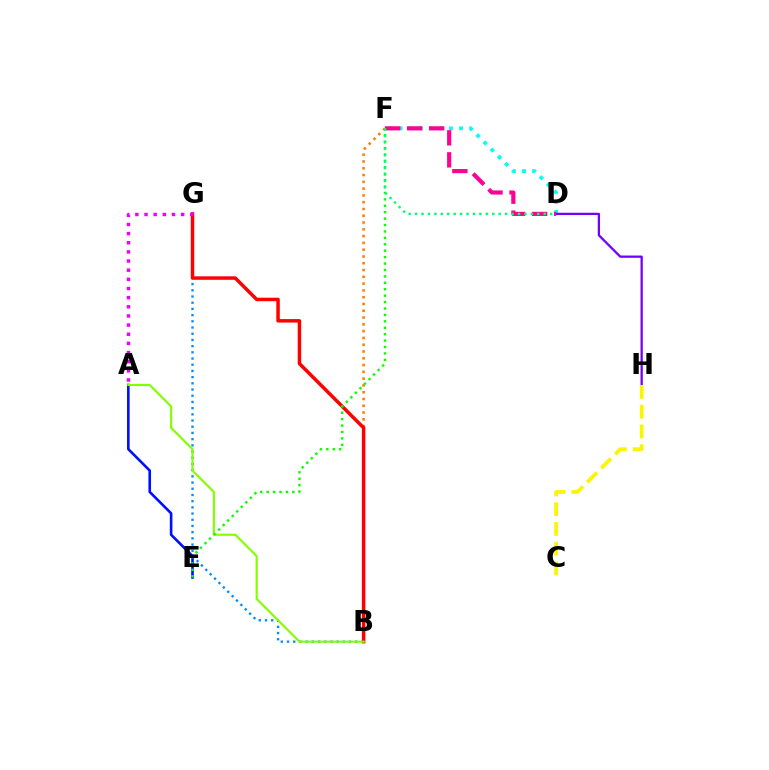{('A', 'E'): [{'color': '#0010ff', 'line_style': 'solid', 'thickness': 1.89}], ('D', 'F'): [{'color': '#00fff6', 'line_style': 'dotted', 'thickness': 2.74}, {'color': '#ff0094', 'line_style': 'dashed', 'thickness': 2.99}, {'color': '#00ff74', 'line_style': 'dotted', 'thickness': 1.75}], ('B', 'F'): [{'color': '#ff7c00', 'line_style': 'dotted', 'thickness': 1.84}], ('B', 'G'): [{'color': '#008cff', 'line_style': 'dotted', 'thickness': 1.68}, {'color': '#ff0000', 'line_style': 'solid', 'thickness': 2.5}], ('D', 'H'): [{'color': '#7200ff', 'line_style': 'solid', 'thickness': 1.64}], ('A', 'B'): [{'color': '#84ff00', 'line_style': 'solid', 'thickness': 1.56}], ('A', 'G'): [{'color': '#ee00ff', 'line_style': 'dotted', 'thickness': 2.49}], ('E', 'F'): [{'color': '#08ff00', 'line_style': 'dotted', 'thickness': 1.74}], ('C', 'H'): [{'color': '#fcf500', 'line_style': 'dashed', 'thickness': 2.68}]}